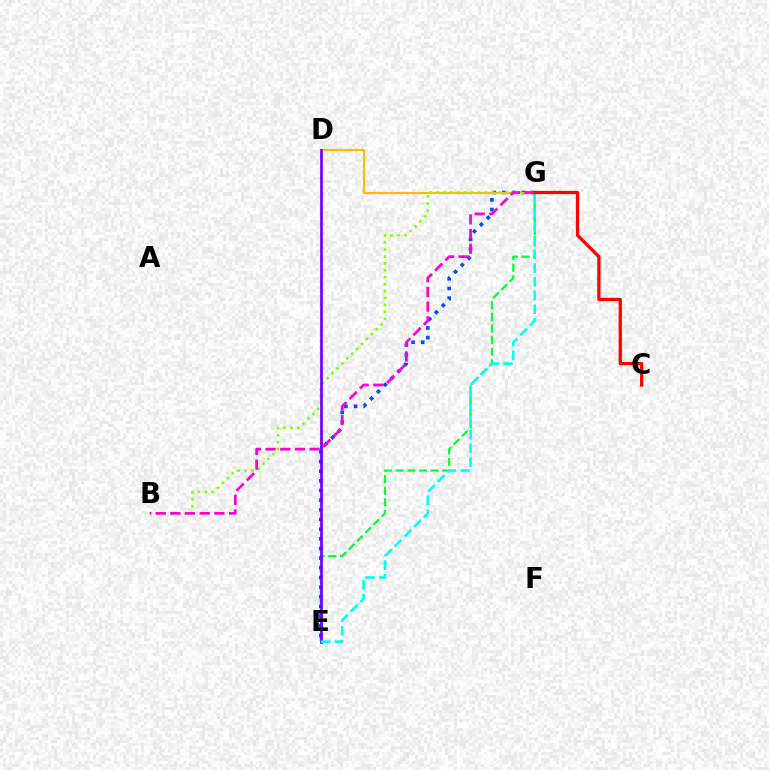{('E', 'G'): [{'color': '#00ff39', 'line_style': 'dashed', 'thickness': 1.58}, {'color': '#004bff', 'line_style': 'dotted', 'thickness': 2.63}, {'color': '#00fff6', 'line_style': 'dashed', 'thickness': 1.86}], ('D', 'G'): [{'color': '#ffbd00', 'line_style': 'solid', 'thickness': 1.58}], ('B', 'G'): [{'color': '#84ff00', 'line_style': 'dotted', 'thickness': 1.88}, {'color': '#ff00cf', 'line_style': 'dashed', 'thickness': 1.99}], ('D', 'E'): [{'color': '#7200ff', 'line_style': 'solid', 'thickness': 1.96}], ('C', 'G'): [{'color': '#ff0000', 'line_style': 'solid', 'thickness': 2.34}]}